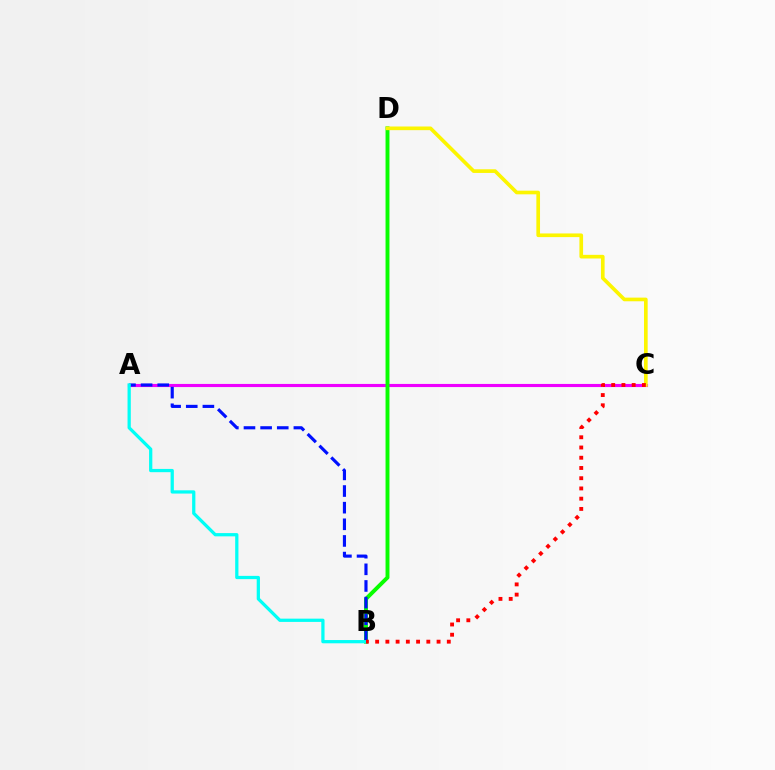{('A', 'C'): [{'color': '#ee00ff', 'line_style': 'solid', 'thickness': 2.25}], ('B', 'D'): [{'color': '#08ff00', 'line_style': 'solid', 'thickness': 2.83}], ('A', 'B'): [{'color': '#0010ff', 'line_style': 'dashed', 'thickness': 2.26}, {'color': '#00fff6', 'line_style': 'solid', 'thickness': 2.34}], ('C', 'D'): [{'color': '#fcf500', 'line_style': 'solid', 'thickness': 2.63}], ('B', 'C'): [{'color': '#ff0000', 'line_style': 'dotted', 'thickness': 2.78}]}